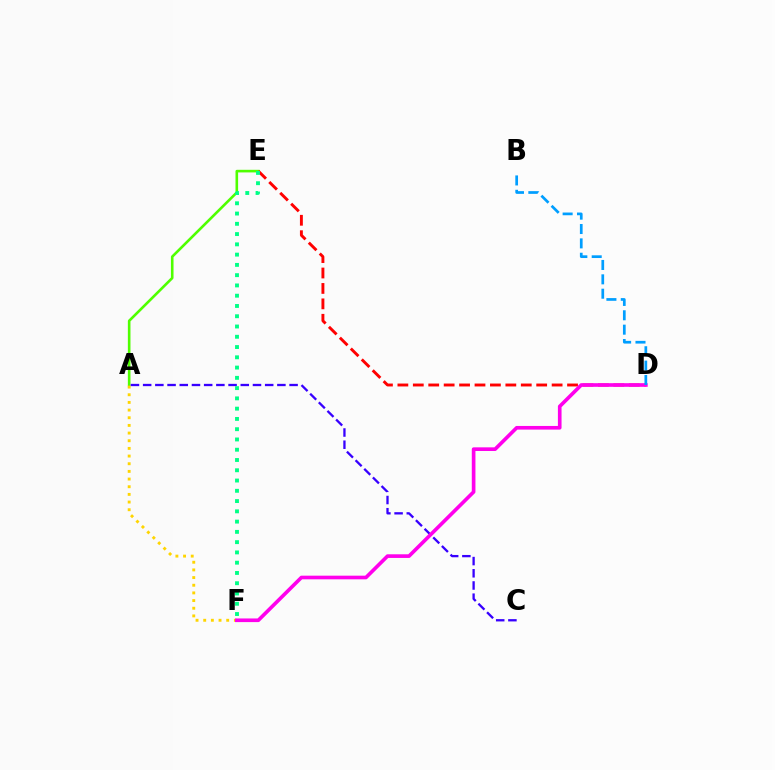{('A', 'E'): [{'color': '#4fff00', 'line_style': 'solid', 'thickness': 1.88}], ('A', 'F'): [{'color': '#ffd500', 'line_style': 'dotted', 'thickness': 2.08}], ('A', 'C'): [{'color': '#3700ff', 'line_style': 'dashed', 'thickness': 1.66}], ('D', 'E'): [{'color': '#ff0000', 'line_style': 'dashed', 'thickness': 2.1}], ('D', 'F'): [{'color': '#ff00ed', 'line_style': 'solid', 'thickness': 2.63}], ('B', 'D'): [{'color': '#009eff', 'line_style': 'dashed', 'thickness': 1.95}], ('E', 'F'): [{'color': '#00ff86', 'line_style': 'dotted', 'thickness': 2.79}]}